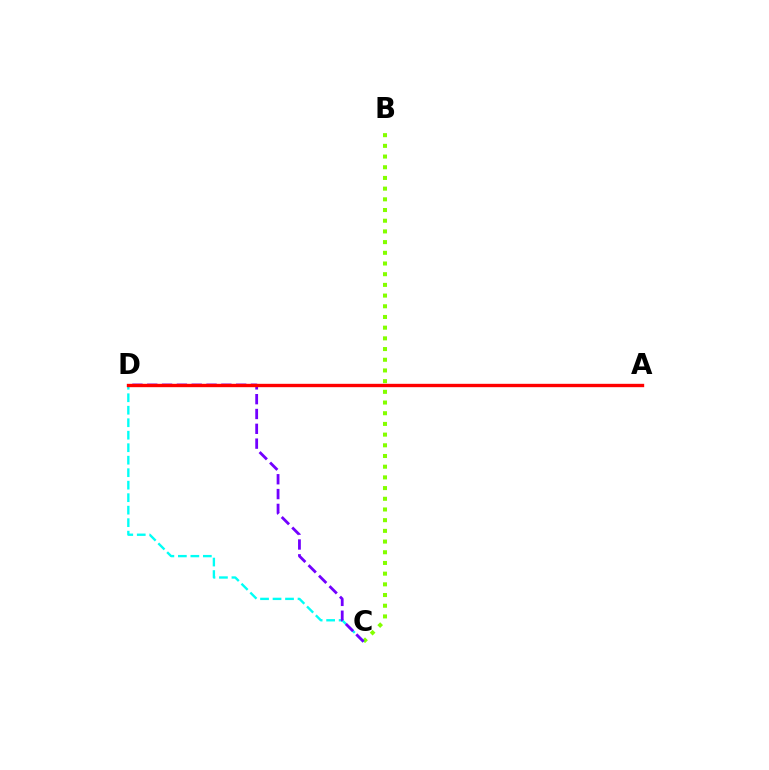{('B', 'C'): [{'color': '#84ff00', 'line_style': 'dotted', 'thickness': 2.91}], ('C', 'D'): [{'color': '#00fff6', 'line_style': 'dashed', 'thickness': 1.7}, {'color': '#7200ff', 'line_style': 'dashed', 'thickness': 2.01}], ('A', 'D'): [{'color': '#ff0000', 'line_style': 'solid', 'thickness': 2.43}]}